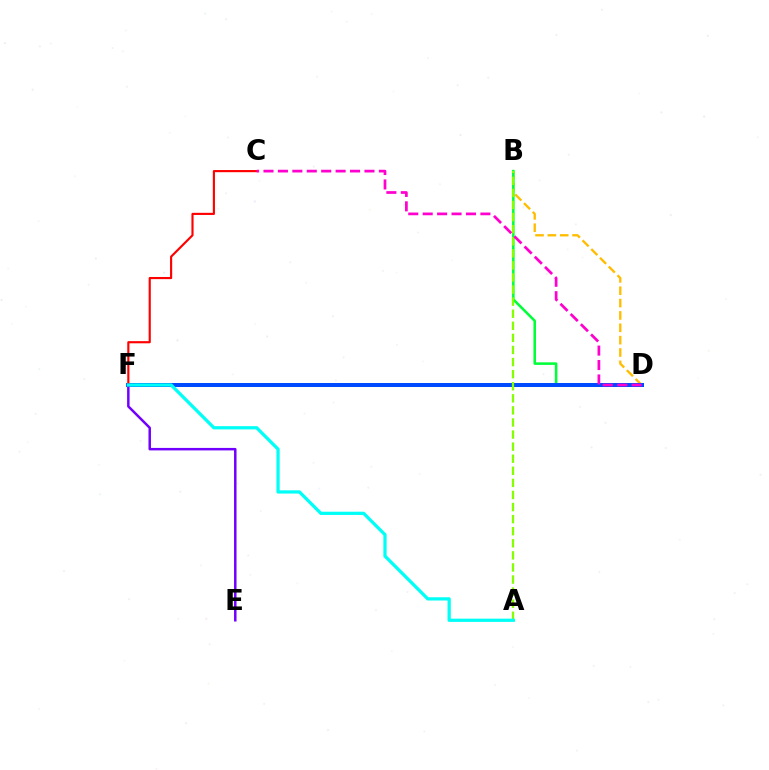{('B', 'D'): [{'color': '#ffbd00', 'line_style': 'dashed', 'thickness': 1.68}, {'color': '#00ff39', 'line_style': 'solid', 'thickness': 1.84}], ('D', 'F'): [{'color': '#004bff', 'line_style': 'solid', 'thickness': 2.88}], ('E', 'F'): [{'color': '#7200ff', 'line_style': 'solid', 'thickness': 1.79}], ('C', 'F'): [{'color': '#ff0000', 'line_style': 'solid', 'thickness': 1.55}], ('A', 'B'): [{'color': '#84ff00', 'line_style': 'dashed', 'thickness': 1.64}], ('C', 'D'): [{'color': '#ff00cf', 'line_style': 'dashed', 'thickness': 1.96}], ('A', 'F'): [{'color': '#00fff6', 'line_style': 'solid', 'thickness': 2.34}]}